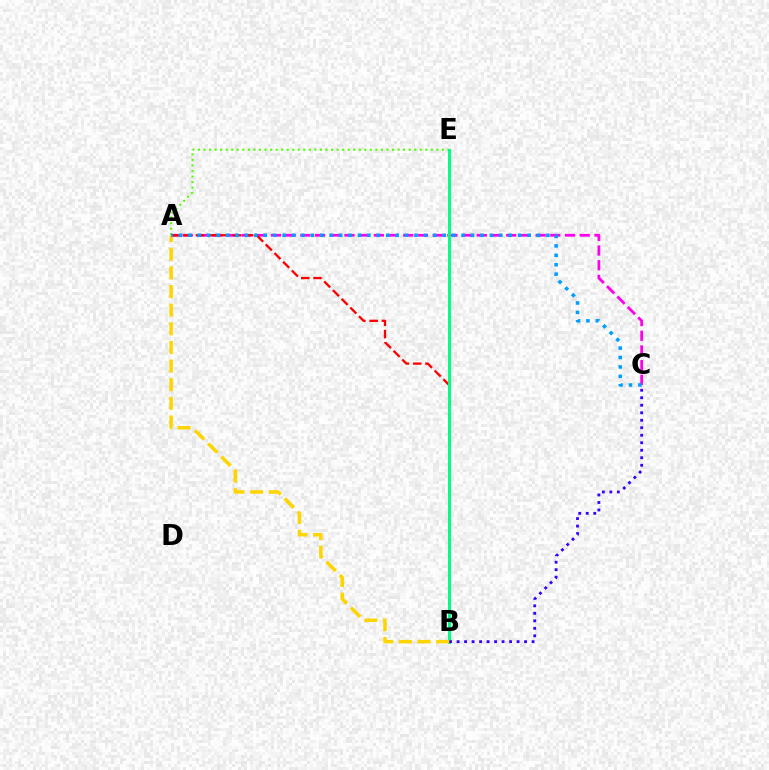{('A', 'E'): [{'color': '#4fff00', 'line_style': 'dotted', 'thickness': 1.51}], ('A', 'C'): [{'color': '#ff00ed', 'line_style': 'dashed', 'thickness': 2.0}, {'color': '#009eff', 'line_style': 'dotted', 'thickness': 2.56}], ('A', 'B'): [{'color': '#ff0000', 'line_style': 'dashed', 'thickness': 1.67}, {'color': '#ffd500', 'line_style': 'dashed', 'thickness': 2.53}], ('B', 'E'): [{'color': '#00ff86', 'line_style': 'solid', 'thickness': 2.13}], ('B', 'C'): [{'color': '#3700ff', 'line_style': 'dotted', 'thickness': 2.04}]}